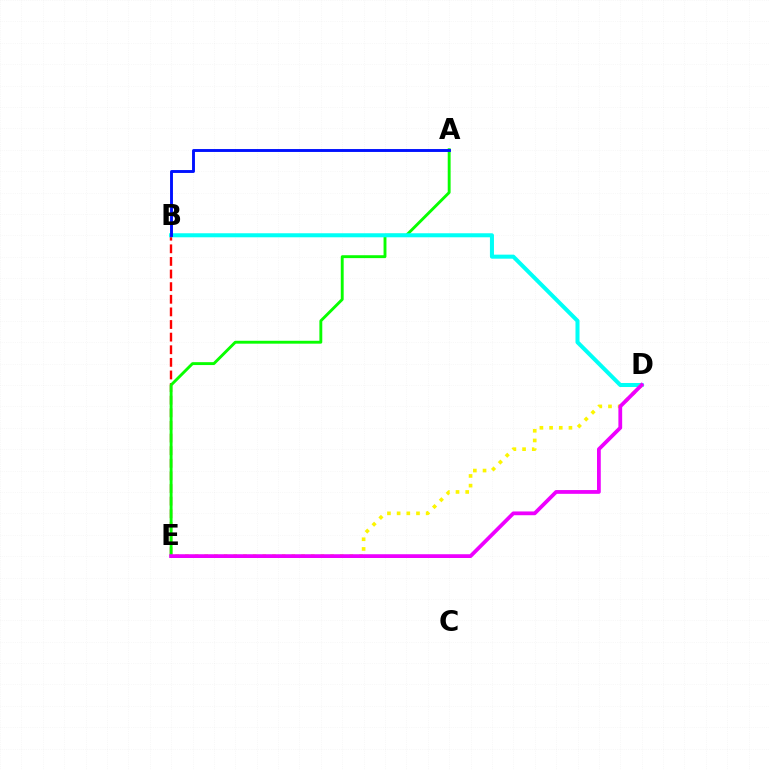{('B', 'E'): [{'color': '#ff0000', 'line_style': 'dashed', 'thickness': 1.71}], ('A', 'E'): [{'color': '#08ff00', 'line_style': 'solid', 'thickness': 2.08}], ('B', 'D'): [{'color': '#00fff6', 'line_style': 'solid', 'thickness': 2.9}], ('D', 'E'): [{'color': '#fcf500', 'line_style': 'dotted', 'thickness': 2.63}, {'color': '#ee00ff', 'line_style': 'solid', 'thickness': 2.72}], ('A', 'B'): [{'color': '#0010ff', 'line_style': 'solid', 'thickness': 2.09}]}